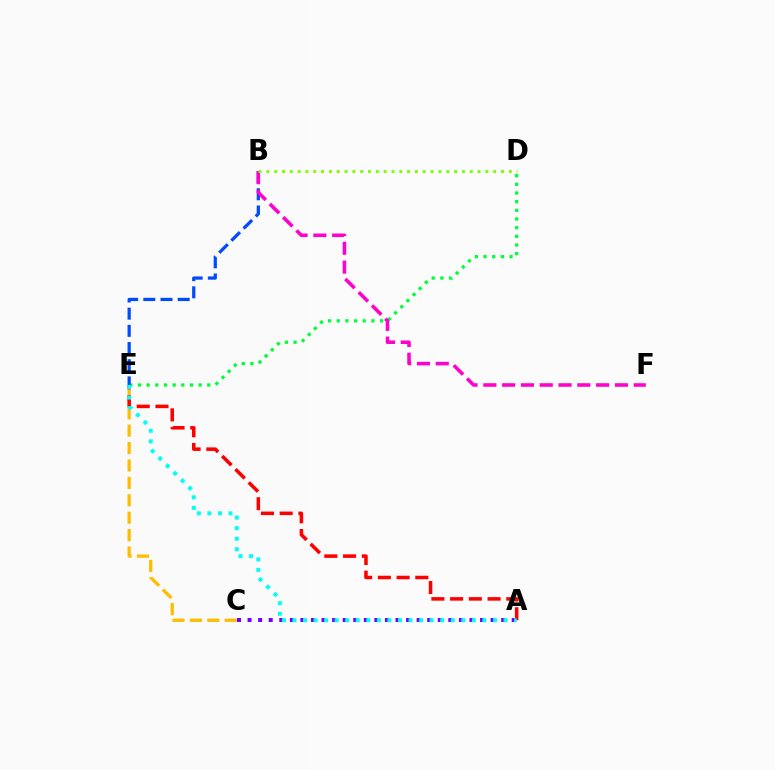{('D', 'E'): [{'color': '#00ff39', 'line_style': 'dotted', 'thickness': 2.35}], ('C', 'E'): [{'color': '#ffbd00', 'line_style': 'dashed', 'thickness': 2.37}], ('B', 'E'): [{'color': '#004bff', 'line_style': 'dashed', 'thickness': 2.33}], ('B', 'F'): [{'color': '#ff00cf', 'line_style': 'dashed', 'thickness': 2.55}], ('A', 'E'): [{'color': '#ff0000', 'line_style': 'dashed', 'thickness': 2.54}, {'color': '#00fff6', 'line_style': 'dotted', 'thickness': 2.87}], ('A', 'C'): [{'color': '#7200ff', 'line_style': 'dotted', 'thickness': 2.87}], ('B', 'D'): [{'color': '#84ff00', 'line_style': 'dotted', 'thickness': 2.13}]}